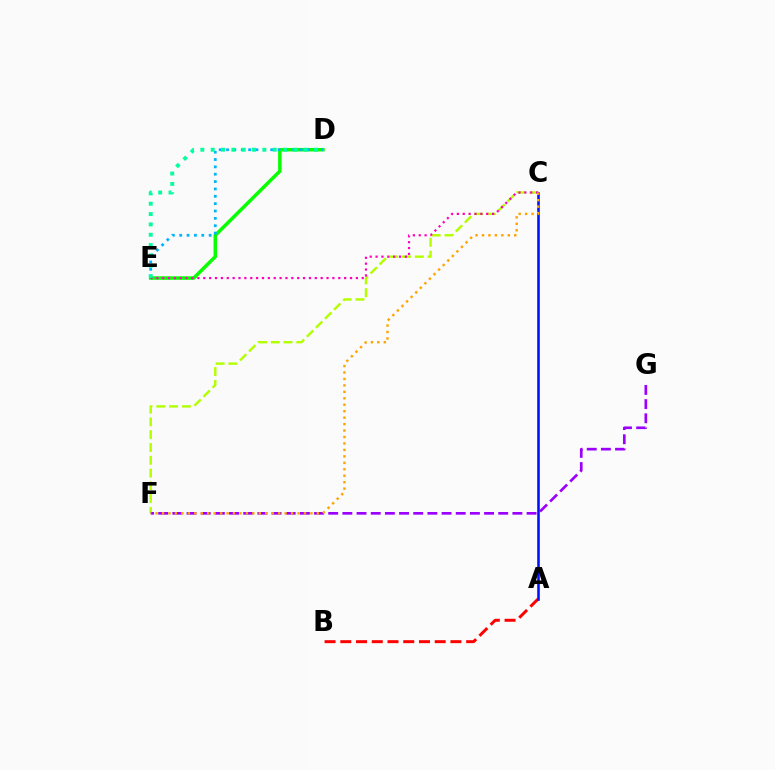{('C', 'F'): [{'color': '#b3ff00', 'line_style': 'dashed', 'thickness': 1.74}, {'color': '#ffa500', 'line_style': 'dotted', 'thickness': 1.75}], ('A', 'B'): [{'color': '#ff0000', 'line_style': 'dashed', 'thickness': 2.14}], ('D', 'E'): [{'color': '#08ff00', 'line_style': 'solid', 'thickness': 2.52}, {'color': '#00b5ff', 'line_style': 'dotted', 'thickness': 2.0}, {'color': '#00ff9d', 'line_style': 'dotted', 'thickness': 2.81}], ('F', 'G'): [{'color': '#9b00ff', 'line_style': 'dashed', 'thickness': 1.92}], ('A', 'C'): [{'color': '#0010ff', 'line_style': 'solid', 'thickness': 1.84}], ('C', 'E'): [{'color': '#ff00bd', 'line_style': 'dotted', 'thickness': 1.59}]}